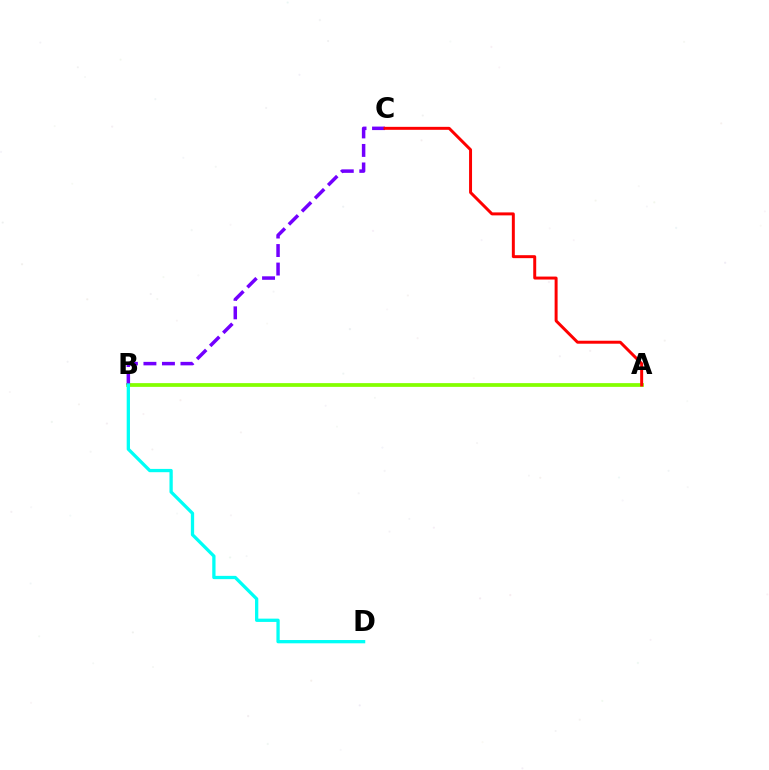{('A', 'B'): [{'color': '#84ff00', 'line_style': 'solid', 'thickness': 2.7}], ('B', 'C'): [{'color': '#7200ff', 'line_style': 'dashed', 'thickness': 2.51}], ('A', 'C'): [{'color': '#ff0000', 'line_style': 'solid', 'thickness': 2.14}], ('B', 'D'): [{'color': '#00fff6', 'line_style': 'solid', 'thickness': 2.36}]}